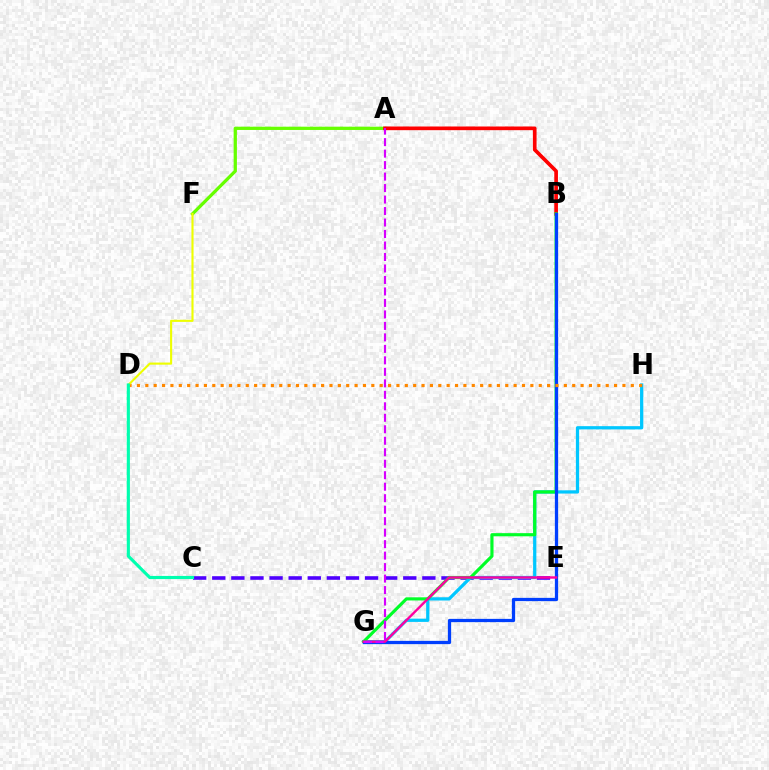{('A', 'F'): [{'color': '#66ff00', 'line_style': 'solid', 'thickness': 2.35}], ('A', 'B'): [{'color': '#ff0000', 'line_style': 'solid', 'thickness': 2.64}], ('C', 'E'): [{'color': '#4f00ff', 'line_style': 'dashed', 'thickness': 2.59}], ('G', 'H'): [{'color': '#00c7ff', 'line_style': 'solid', 'thickness': 2.34}], ('B', 'G'): [{'color': '#00ff27', 'line_style': 'solid', 'thickness': 2.27}, {'color': '#003fff', 'line_style': 'solid', 'thickness': 2.35}], ('E', 'G'): [{'color': '#ff00a0', 'line_style': 'solid', 'thickness': 1.72}], ('D', 'H'): [{'color': '#ff8800', 'line_style': 'dotted', 'thickness': 2.27}], ('A', 'G'): [{'color': '#d600ff', 'line_style': 'dashed', 'thickness': 1.56}], ('D', 'F'): [{'color': '#eeff00', 'line_style': 'solid', 'thickness': 1.52}], ('C', 'D'): [{'color': '#00ffaf', 'line_style': 'solid', 'thickness': 2.26}]}